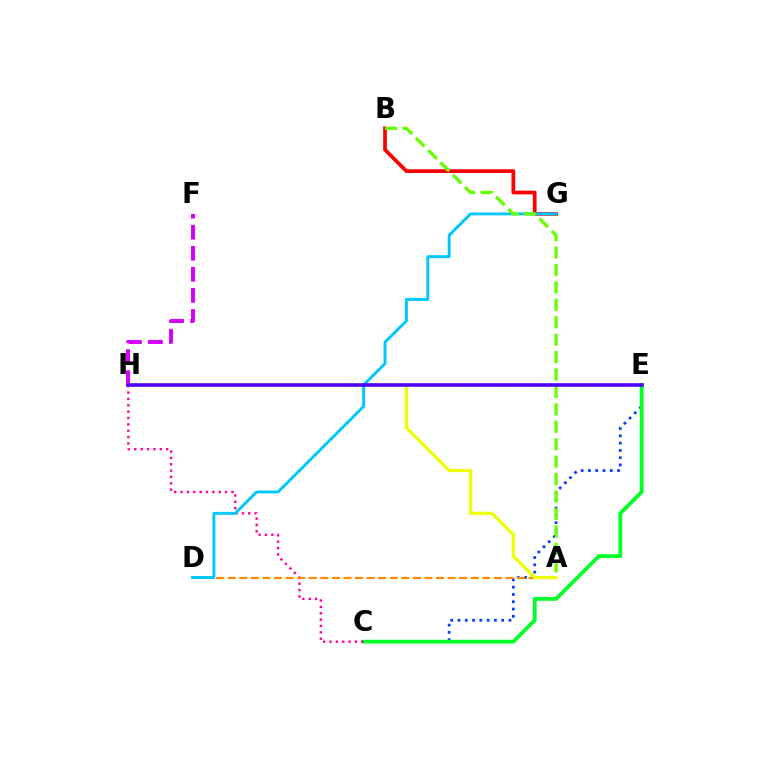{('F', 'H'): [{'color': '#d600ff', 'line_style': 'dashed', 'thickness': 2.86}], ('C', 'E'): [{'color': '#003fff', 'line_style': 'dotted', 'thickness': 1.98}, {'color': '#00ff27', 'line_style': 'solid', 'thickness': 2.74}], ('B', 'G'): [{'color': '#ff0000', 'line_style': 'solid', 'thickness': 2.68}], ('E', 'H'): [{'color': '#00ffaf', 'line_style': 'dotted', 'thickness': 1.79}, {'color': '#4f00ff', 'line_style': 'solid', 'thickness': 2.58}], ('C', 'H'): [{'color': '#ff00a0', 'line_style': 'dotted', 'thickness': 1.73}], ('A', 'D'): [{'color': '#ff8800', 'line_style': 'dashed', 'thickness': 1.57}], ('A', 'H'): [{'color': '#eeff00', 'line_style': 'solid', 'thickness': 2.31}], ('D', 'G'): [{'color': '#00c7ff', 'line_style': 'solid', 'thickness': 2.1}], ('A', 'B'): [{'color': '#66ff00', 'line_style': 'dashed', 'thickness': 2.37}]}